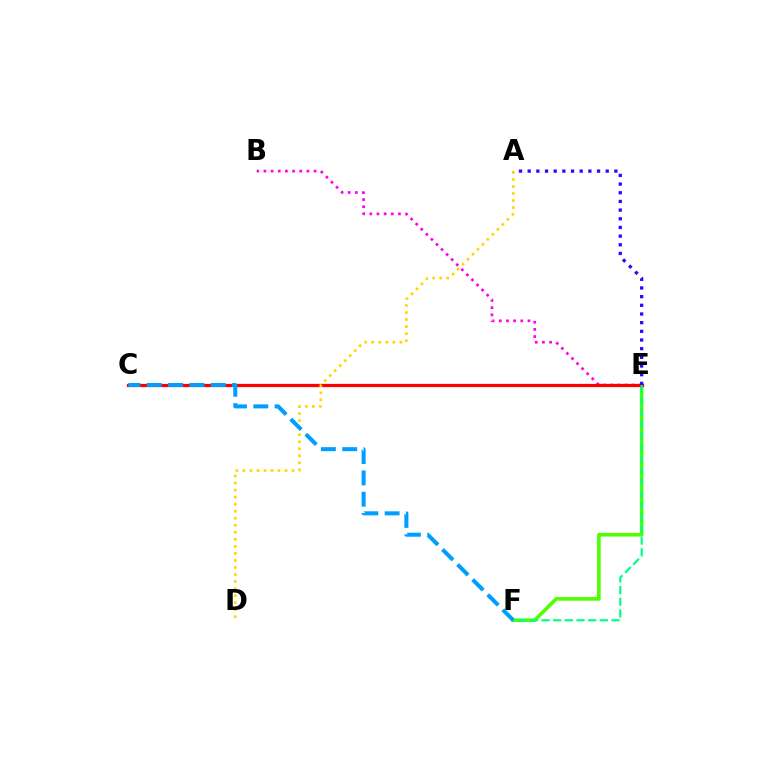{('E', 'F'): [{'color': '#4fff00', 'line_style': 'solid', 'thickness': 2.59}, {'color': '#00ff86', 'line_style': 'dashed', 'thickness': 1.58}], ('B', 'E'): [{'color': '#ff00ed', 'line_style': 'dotted', 'thickness': 1.95}], ('C', 'E'): [{'color': '#ff0000', 'line_style': 'solid', 'thickness': 2.34}], ('A', 'D'): [{'color': '#ffd500', 'line_style': 'dotted', 'thickness': 1.91}], ('C', 'F'): [{'color': '#009eff', 'line_style': 'dashed', 'thickness': 2.9}], ('A', 'E'): [{'color': '#3700ff', 'line_style': 'dotted', 'thickness': 2.36}]}